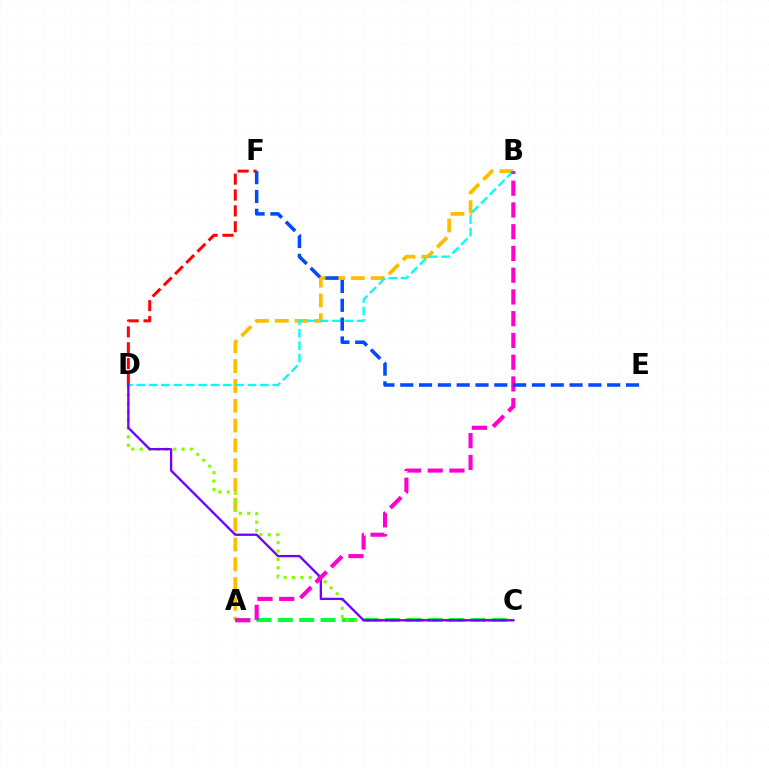{('D', 'F'): [{'color': '#ff0000', 'line_style': 'dashed', 'thickness': 2.15}], ('A', 'B'): [{'color': '#ffbd00', 'line_style': 'dashed', 'thickness': 2.69}, {'color': '#ff00cf', 'line_style': 'dashed', 'thickness': 2.95}], ('B', 'D'): [{'color': '#00fff6', 'line_style': 'dashed', 'thickness': 1.68}], ('A', 'C'): [{'color': '#00ff39', 'line_style': 'dashed', 'thickness': 2.91}], ('C', 'D'): [{'color': '#84ff00', 'line_style': 'dotted', 'thickness': 2.28}, {'color': '#7200ff', 'line_style': 'solid', 'thickness': 1.67}], ('E', 'F'): [{'color': '#004bff', 'line_style': 'dashed', 'thickness': 2.56}]}